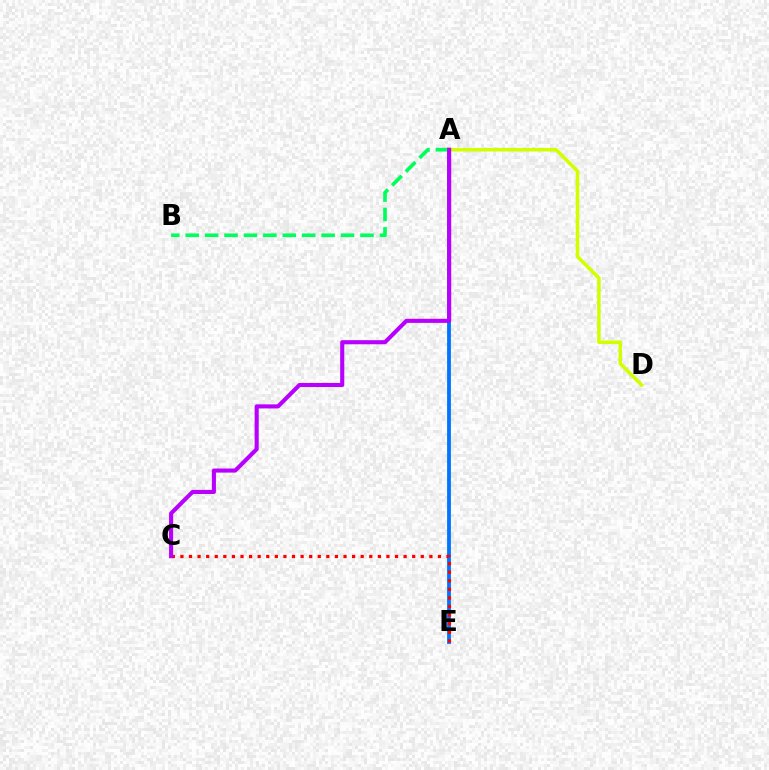{('A', 'B'): [{'color': '#00ff5c', 'line_style': 'dashed', 'thickness': 2.64}], ('A', 'E'): [{'color': '#0074ff', 'line_style': 'solid', 'thickness': 2.74}], ('C', 'E'): [{'color': '#ff0000', 'line_style': 'dotted', 'thickness': 2.33}], ('A', 'D'): [{'color': '#d1ff00', 'line_style': 'solid', 'thickness': 2.55}], ('A', 'C'): [{'color': '#b900ff', 'line_style': 'solid', 'thickness': 2.95}]}